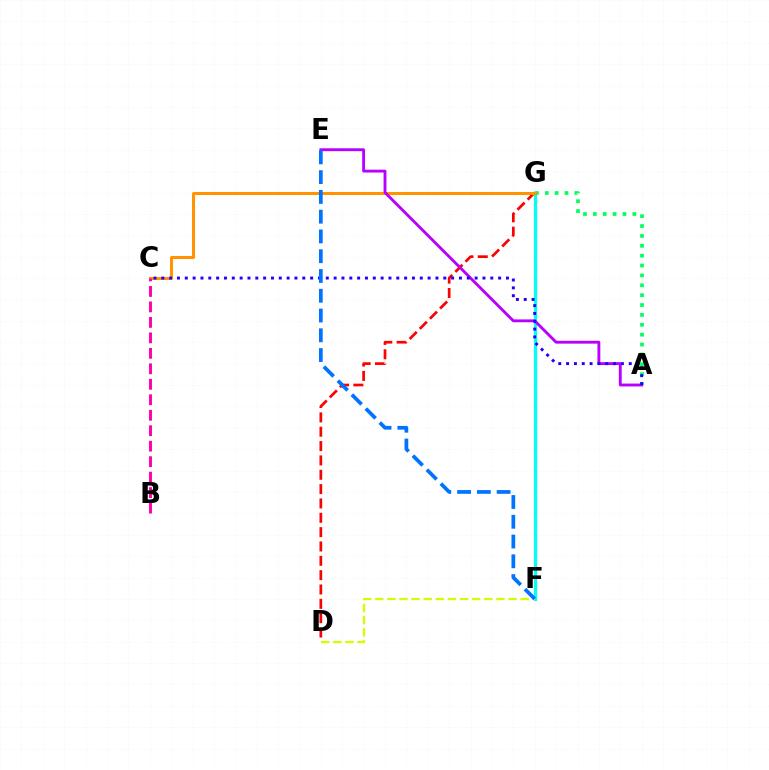{('F', 'G'): [{'color': '#3dff00', 'line_style': 'dashed', 'thickness': 2.11}, {'color': '#00fff6', 'line_style': 'solid', 'thickness': 2.32}], ('D', 'G'): [{'color': '#ff0000', 'line_style': 'dashed', 'thickness': 1.95}], ('A', 'G'): [{'color': '#00ff5c', 'line_style': 'dotted', 'thickness': 2.68}], ('D', 'F'): [{'color': '#d1ff00', 'line_style': 'dashed', 'thickness': 1.65}], ('C', 'G'): [{'color': '#ff9400', 'line_style': 'solid', 'thickness': 2.18}], ('B', 'C'): [{'color': '#ff00ac', 'line_style': 'dashed', 'thickness': 2.1}], ('A', 'E'): [{'color': '#b900ff', 'line_style': 'solid', 'thickness': 2.06}], ('A', 'C'): [{'color': '#2500ff', 'line_style': 'dotted', 'thickness': 2.13}], ('E', 'F'): [{'color': '#0074ff', 'line_style': 'dashed', 'thickness': 2.69}]}